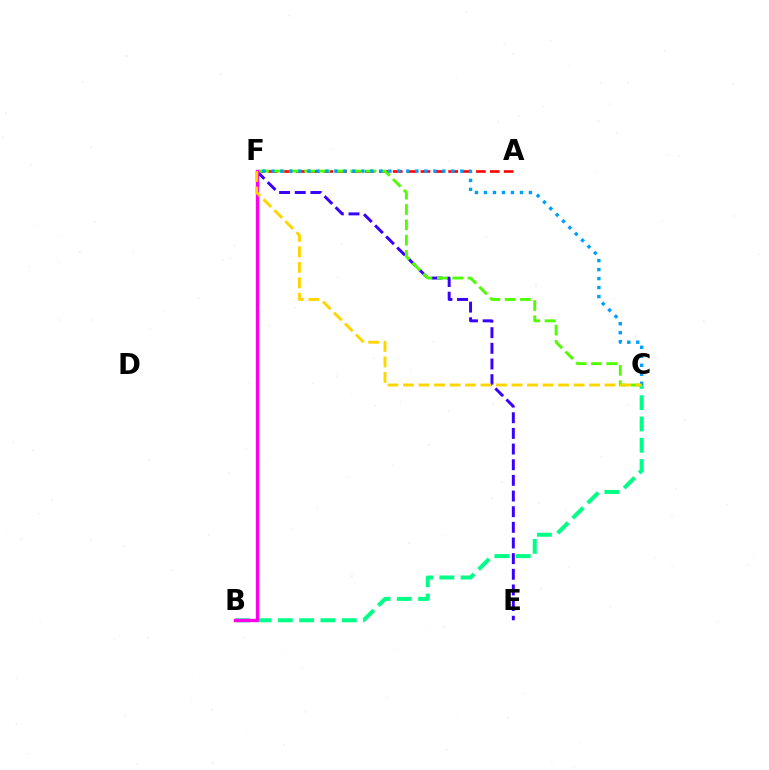{('A', 'F'): [{'color': '#ff0000', 'line_style': 'dashed', 'thickness': 1.88}], ('E', 'F'): [{'color': '#3700ff', 'line_style': 'dashed', 'thickness': 2.13}], ('C', 'F'): [{'color': '#4fff00', 'line_style': 'dashed', 'thickness': 2.08}, {'color': '#009eff', 'line_style': 'dotted', 'thickness': 2.44}, {'color': '#ffd500', 'line_style': 'dashed', 'thickness': 2.11}], ('B', 'C'): [{'color': '#00ff86', 'line_style': 'dashed', 'thickness': 2.89}], ('B', 'F'): [{'color': '#ff00ed', 'line_style': 'solid', 'thickness': 2.41}]}